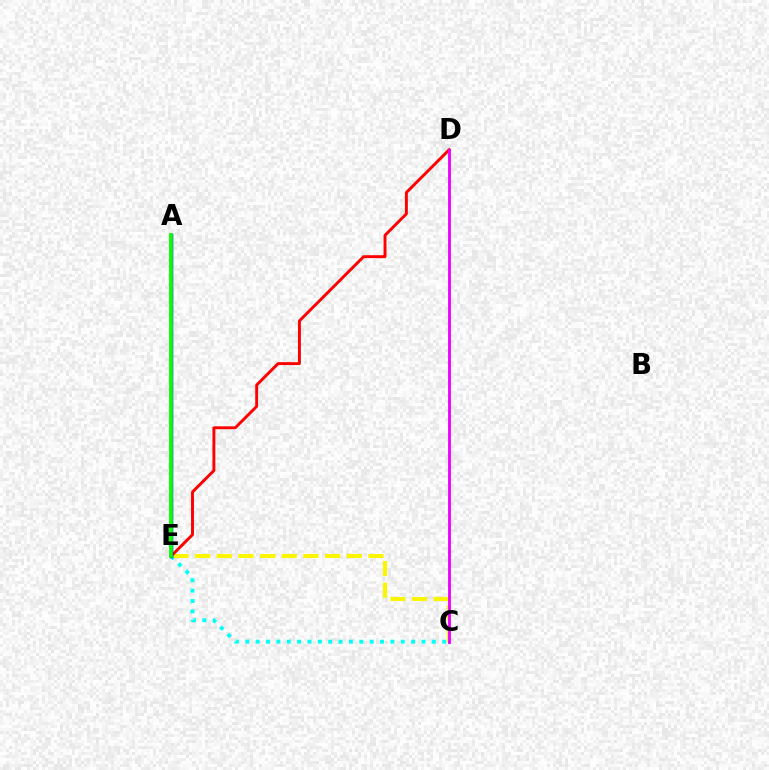{('C', 'E'): [{'color': '#00fff6', 'line_style': 'dotted', 'thickness': 2.82}, {'color': '#fcf500', 'line_style': 'dashed', 'thickness': 2.94}], ('D', 'E'): [{'color': '#ff0000', 'line_style': 'solid', 'thickness': 2.1}], ('A', 'E'): [{'color': '#0010ff', 'line_style': 'solid', 'thickness': 2.51}, {'color': '#08ff00', 'line_style': 'solid', 'thickness': 2.69}], ('C', 'D'): [{'color': '#ee00ff', 'line_style': 'solid', 'thickness': 2.05}]}